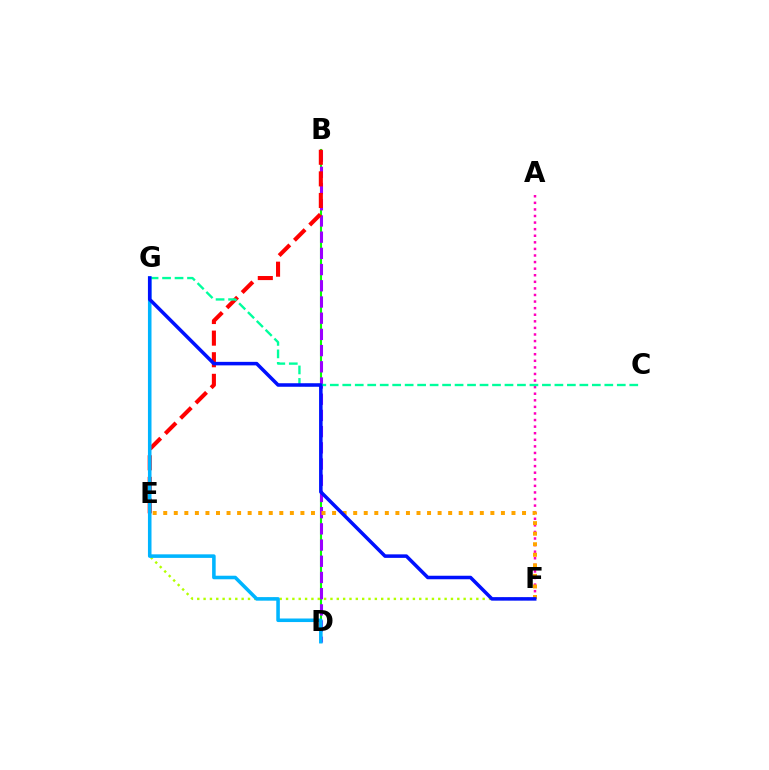{('B', 'D'): [{'color': '#08ff00', 'line_style': 'solid', 'thickness': 1.51}, {'color': '#9b00ff', 'line_style': 'dashed', 'thickness': 2.2}], ('E', 'F'): [{'color': '#b3ff00', 'line_style': 'dotted', 'thickness': 1.72}, {'color': '#ffa500', 'line_style': 'dotted', 'thickness': 2.87}], ('A', 'F'): [{'color': '#ff00bd', 'line_style': 'dotted', 'thickness': 1.79}], ('B', 'E'): [{'color': '#ff0000', 'line_style': 'dashed', 'thickness': 2.94}], ('C', 'G'): [{'color': '#00ff9d', 'line_style': 'dashed', 'thickness': 1.7}], ('D', 'G'): [{'color': '#00b5ff', 'line_style': 'solid', 'thickness': 2.56}], ('F', 'G'): [{'color': '#0010ff', 'line_style': 'solid', 'thickness': 2.53}]}